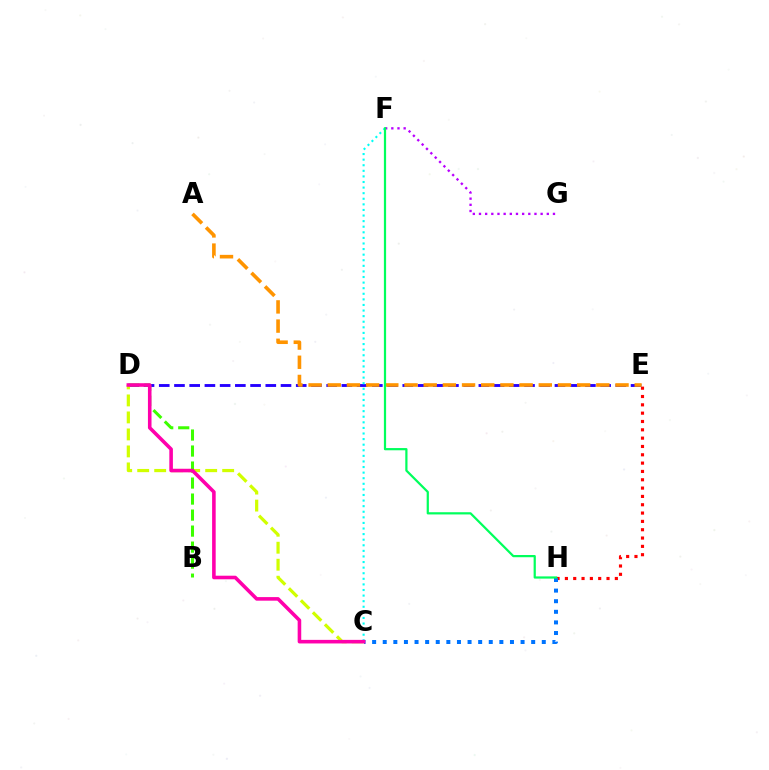{('E', 'H'): [{'color': '#ff0000', 'line_style': 'dotted', 'thickness': 2.26}], ('D', 'E'): [{'color': '#2500ff', 'line_style': 'dashed', 'thickness': 2.07}], ('C', 'D'): [{'color': '#d1ff00', 'line_style': 'dashed', 'thickness': 2.31}, {'color': '#ff00ac', 'line_style': 'solid', 'thickness': 2.58}], ('F', 'G'): [{'color': '#b900ff', 'line_style': 'dotted', 'thickness': 1.67}], ('C', 'F'): [{'color': '#00fff6', 'line_style': 'dotted', 'thickness': 1.52}], ('B', 'D'): [{'color': '#3dff00', 'line_style': 'dashed', 'thickness': 2.18}], ('C', 'H'): [{'color': '#0074ff', 'line_style': 'dotted', 'thickness': 2.88}], ('A', 'E'): [{'color': '#ff9400', 'line_style': 'dashed', 'thickness': 2.61}], ('F', 'H'): [{'color': '#00ff5c', 'line_style': 'solid', 'thickness': 1.6}]}